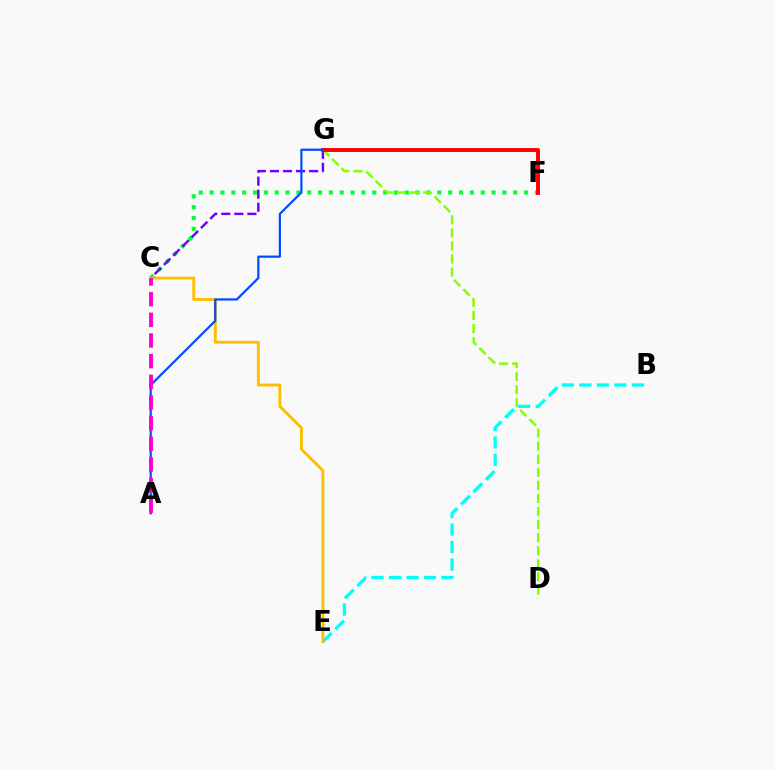{('C', 'F'): [{'color': '#00ff39', 'line_style': 'dotted', 'thickness': 2.95}], ('C', 'G'): [{'color': '#7200ff', 'line_style': 'dashed', 'thickness': 1.77}], ('D', 'G'): [{'color': '#84ff00', 'line_style': 'dashed', 'thickness': 1.78}], ('B', 'E'): [{'color': '#00fff6', 'line_style': 'dashed', 'thickness': 2.38}], ('F', 'G'): [{'color': '#ff0000', 'line_style': 'solid', 'thickness': 2.81}], ('C', 'E'): [{'color': '#ffbd00', 'line_style': 'solid', 'thickness': 2.06}], ('A', 'G'): [{'color': '#004bff', 'line_style': 'solid', 'thickness': 1.59}], ('A', 'C'): [{'color': '#ff00cf', 'line_style': 'dashed', 'thickness': 2.81}]}